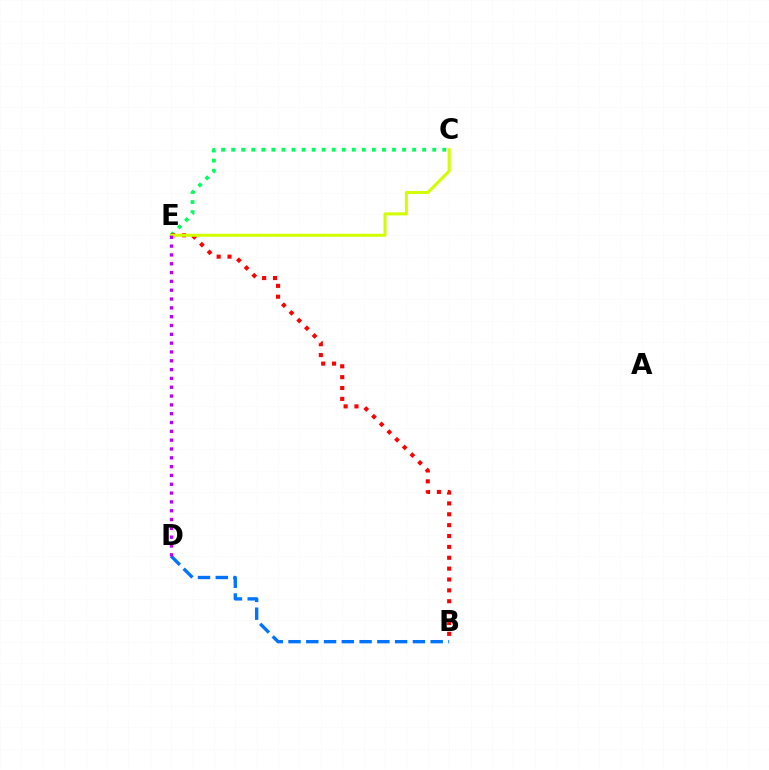{('B', 'D'): [{'color': '#0074ff', 'line_style': 'dashed', 'thickness': 2.41}], ('C', 'E'): [{'color': '#00ff5c', 'line_style': 'dotted', 'thickness': 2.73}, {'color': '#d1ff00', 'line_style': 'solid', 'thickness': 2.18}], ('B', 'E'): [{'color': '#ff0000', 'line_style': 'dotted', 'thickness': 2.95}], ('D', 'E'): [{'color': '#b900ff', 'line_style': 'dotted', 'thickness': 2.4}]}